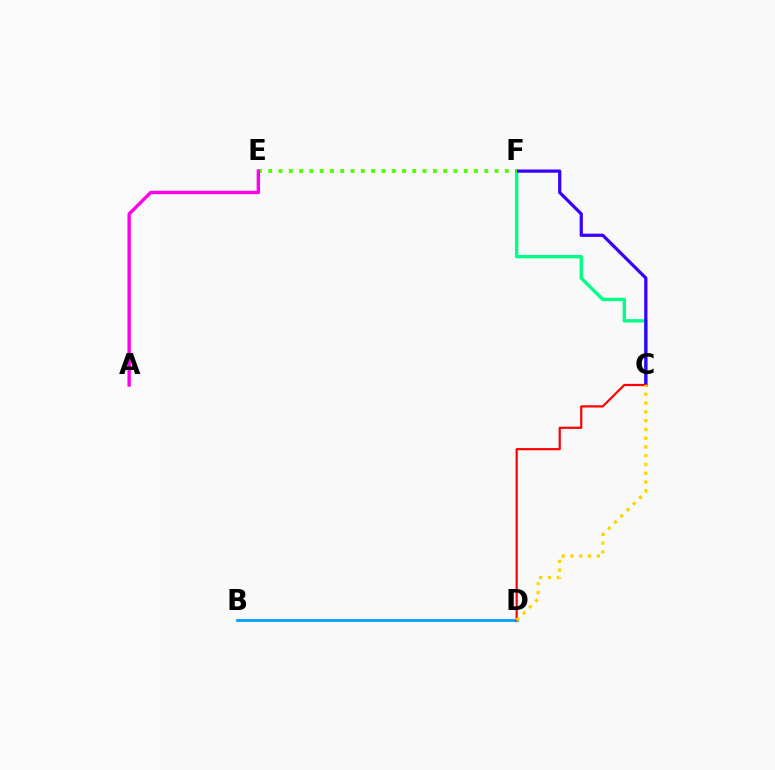{('C', 'F'): [{'color': '#00ff86', 'line_style': 'solid', 'thickness': 2.43}, {'color': '#3700ff', 'line_style': 'solid', 'thickness': 2.32}], ('B', 'D'): [{'color': '#009eff', 'line_style': 'solid', 'thickness': 1.96}], ('E', 'F'): [{'color': '#4fff00', 'line_style': 'dotted', 'thickness': 2.8}], ('C', 'D'): [{'color': '#ff0000', 'line_style': 'solid', 'thickness': 1.58}, {'color': '#ffd500', 'line_style': 'dotted', 'thickness': 2.38}], ('A', 'E'): [{'color': '#ff00ed', 'line_style': 'solid', 'thickness': 2.43}]}